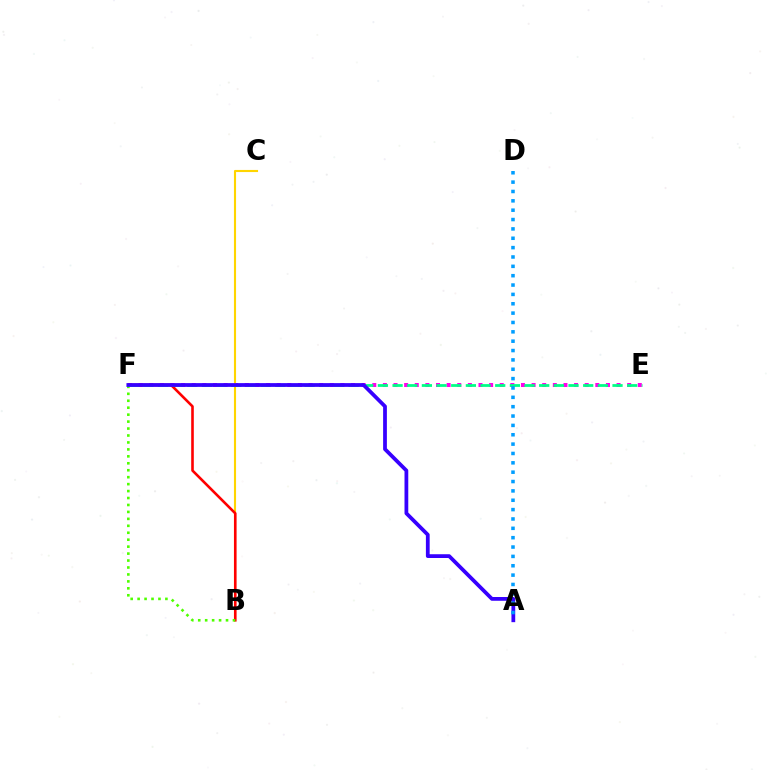{('E', 'F'): [{'color': '#ff00ed', 'line_style': 'dotted', 'thickness': 2.89}, {'color': '#00ff86', 'line_style': 'dashed', 'thickness': 1.99}], ('B', 'C'): [{'color': '#ffd500', 'line_style': 'solid', 'thickness': 1.53}], ('B', 'F'): [{'color': '#ff0000', 'line_style': 'solid', 'thickness': 1.87}, {'color': '#4fff00', 'line_style': 'dotted', 'thickness': 1.89}], ('A', 'F'): [{'color': '#3700ff', 'line_style': 'solid', 'thickness': 2.71}], ('A', 'D'): [{'color': '#009eff', 'line_style': 'dotted', 'thickness': 2.54}]}